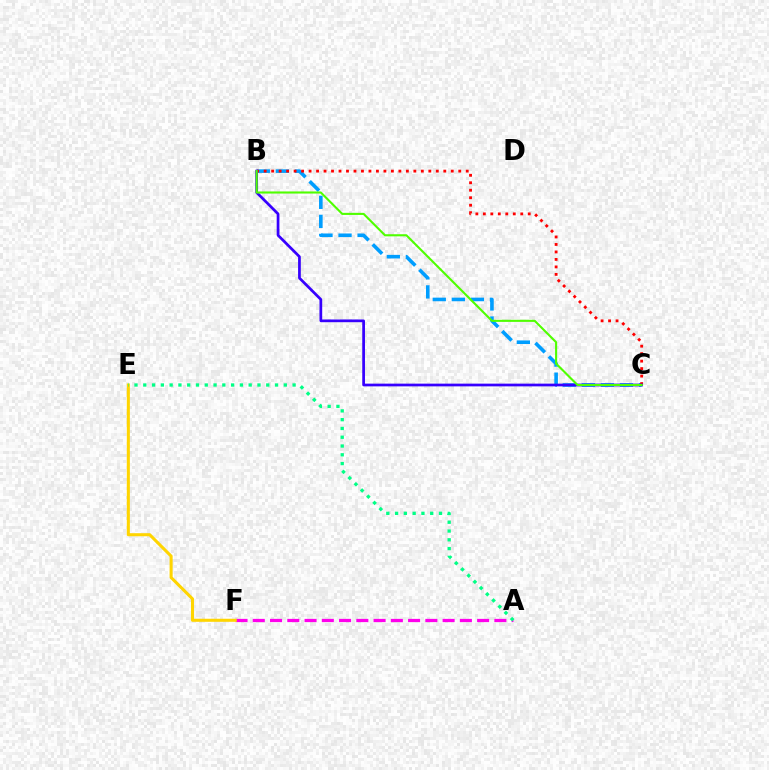{('A', 'F'): [{'color': '#ff00ed', 'line_style': 'dashed', 'thickness': 2.34}], ('B', 'C'): [{'color': '#009eff', 'line_style': 'dashed', 'thickness': 2.59}, {'color': '#ff0000', 'line_style': 'dotted', 'thickness': 2.03}, {'color': '#3700ff', 'line_style': 'solid', 'thickness': 1.96}, {'color': '#4fff00', 'line_style': 'solid', 'thickness': 1.52}], ('E', 'F'): [{'color': '#ffd500', 'line_style': 'solid', 'thickness': 2.2}], ('A', 'E'): [{'color': '#00ff86', 'line_style': 'dotted', 'thickness': 2.39}]}